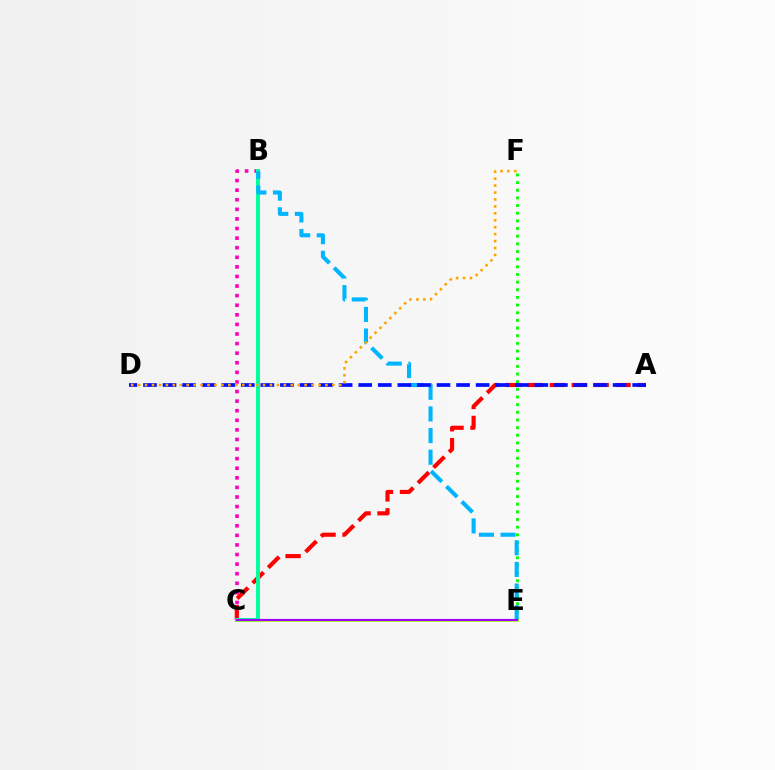{('E', 'F'): [{'color': '#08ff00', 'line_style': 'dotted', 'thickness': 2.08}], ('B', 'C'): [{'color': '#ff00bd', 'line_style': 'dotted', 'thickness': 2.61}, {'color': '#00ff9d', 'line_style': 'solid', 'thickness': 2.86}], ('A', 'C'): [{'color': '#ff0000', 'line_style': 'dashed', 'thickness': 2.98}], ('B', 'E'): [{'color': '#00b5ff', 'line_style': 'dashed', 'thickness': 2.94}], ('C', 'E'): [{'color': '#b3ff00', 'line_style': 'solid', 'thickness': 1.92}, {'color': '#9b00ff', 'line_style': 'solid', 'thickness': 1.55}], ('A', 'D'): [{'color': '#0010ff', 'line_style': 'dashed', 'thickness': 2.66}], ('D', 'F'): [{'color': '#ffa500', 'line_style': 'dotted', 'thickness': 1.88}]}